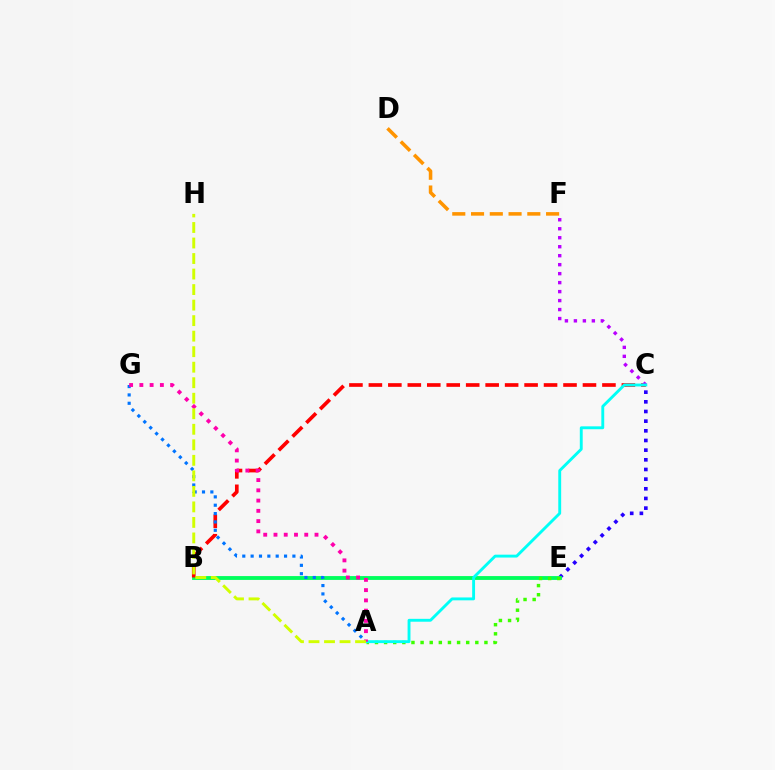{('D', 'F'): [{'color': '#ff9400', 'line_style': 'dashed', 'thickness': 2.55}], ('C', 'E'): [{'color': '#2500ff', 'line_style': 'dotted', 'thickness': 2.63}], ('B', 'E'): [{'color': '#00ff5c', 'line_style': 'solid', 'thickness': 2.77}], ('B', 'C'): [{'color': '#ff0000', 'line_style': 'dashed', 'thickness': 2.64}], ('A', 'E'): [{'color': '#3dff00', 'line_style': 'dotted', 'thickness': 2.48}], ('A', 'G'): [{'color': '#0074ff', 'line_style': 'dotted', 'thickness': 2.27}, {'color': '#ff00ac', 'line_style': 'dotted', 'thickness': 2.79}], ('C', 'F'): [{'color': '#b900ff', 'line_style': 'dotted', 'thickness': 2.44}], ('A', 'C'): [{'color': '#00fff6', 'line_style': 'solid', 'thickness': 2.07}], ('A', 'H'): [{'color': '#d1ff00', 'line_style': 'dashed', 'thickness': 2.11}]}